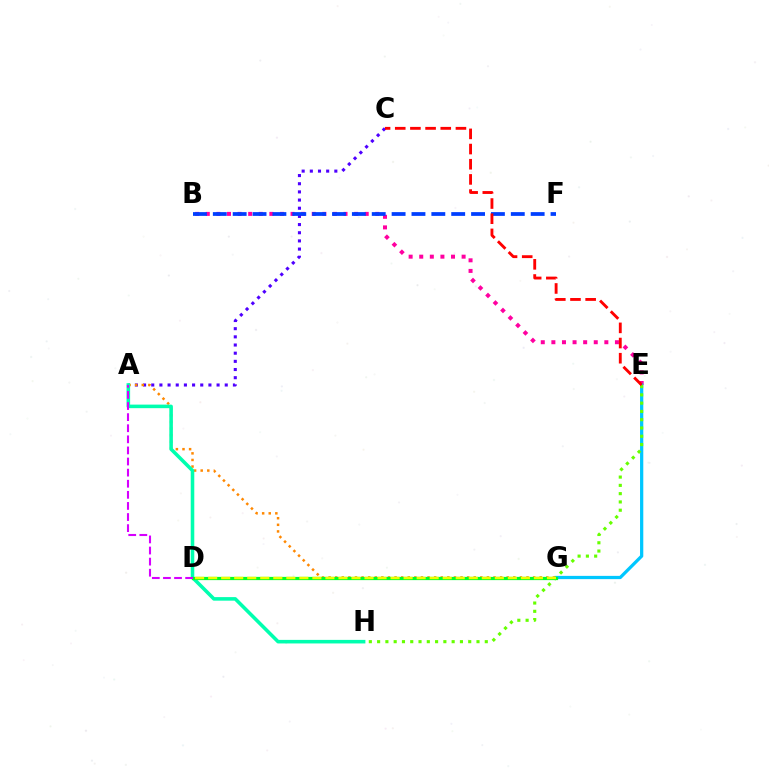{('A', 'C'): [{'color': '#4f00ff', 'line_style': 'dotted', 'thickness': 2.22}], ('B', 'E'): [{'color': '#ff00a0', 'line_style': 'dotted', 'thickness': 2.88}], ('B', 'F'): [{'color': '#003fff', 'line_style': 'dashed', 'thickness': 2.7}], ('E', 'G'): [{'color': '#00c7ff', 'line_style': 'solid', 'thickness': 2.34}], ('A', 'G'): [{'color': '#ff8800', 'line_style': 'dotted', 'thickness': 1.79}], ('E', 'H'): [{'color': '#66ff00', 'line_style': 'dotted', 'thickness': 2.25}], ('A', 'H'): [{'color': '#00ffaf', 'line_style': 'solid', 'thickness': 2.56}], ('D', 'G'): [{'color': '#00ff27', 'line_style': 'solid', 'thickness': 2.32}, {'color': '#eeff00', 'line_style': 'dashed', 'thickness': 1.77}], ('A', 'D'): [{'color': '#d600ff', 'line_style': 'dashed', 'thickness': 1.51}], ('C', 'E'): [{'color': '#ff0000', 'line_style': 'dashed', 'thickness': 2.06}]}